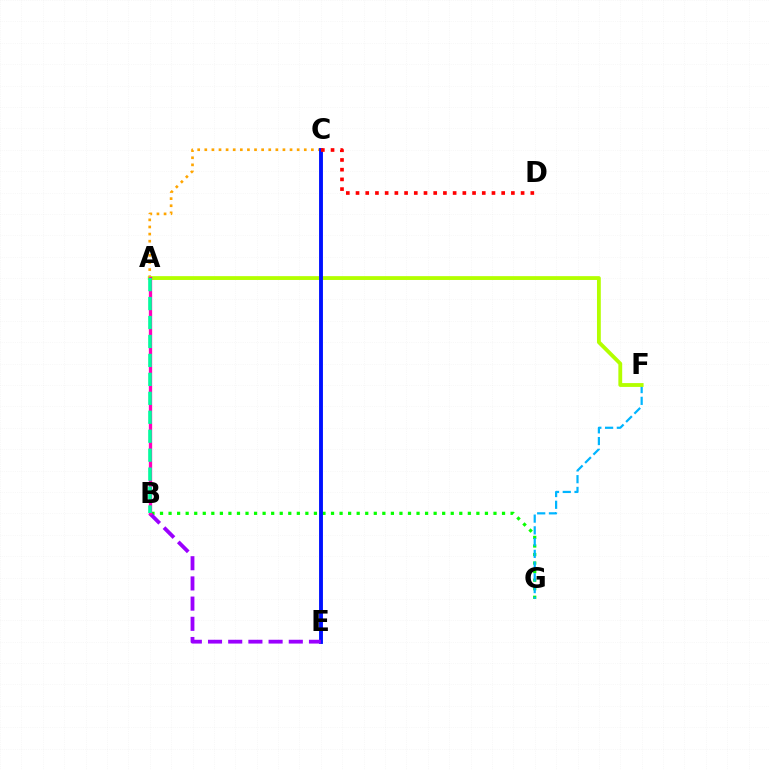{('B', 'G'): [{'color': '#08ff00', 'line_style': 'dotted', 'thickness': 2.32}], ('A', 'C'): [{'color': '#ffa500', 'line_style': 'dotted', 'thickness': 1.93}], ('F', 'G'): [{'color': '#00b5ff', 'line_style': 'dashed', 'thickness': 1.6}], ('A', 'F'): [{'color': '#b3ff00', 'line_style': 'solid', 'thickness': 2.76}], ('C', 'E'): [{'color': '#0010ff', 'line_style': 'solid', 'thickness': 2.79}], ('B', 'E'): [{'color': '#9b00ff', 'line_style': 'dashed', 'thickness': 2.74}], ('A', 'B'): [{'color': '#ff00bd', 'line_style': 'solid', 'thickness': 2.38}, {'color': '#00ff9d', 'line_style': 'dashed', 'thickness': 2.57}], ('C', 'D'): [{'color': '#ff0000', 'line_style': 'dotted', 'thickness': 2.64}]}